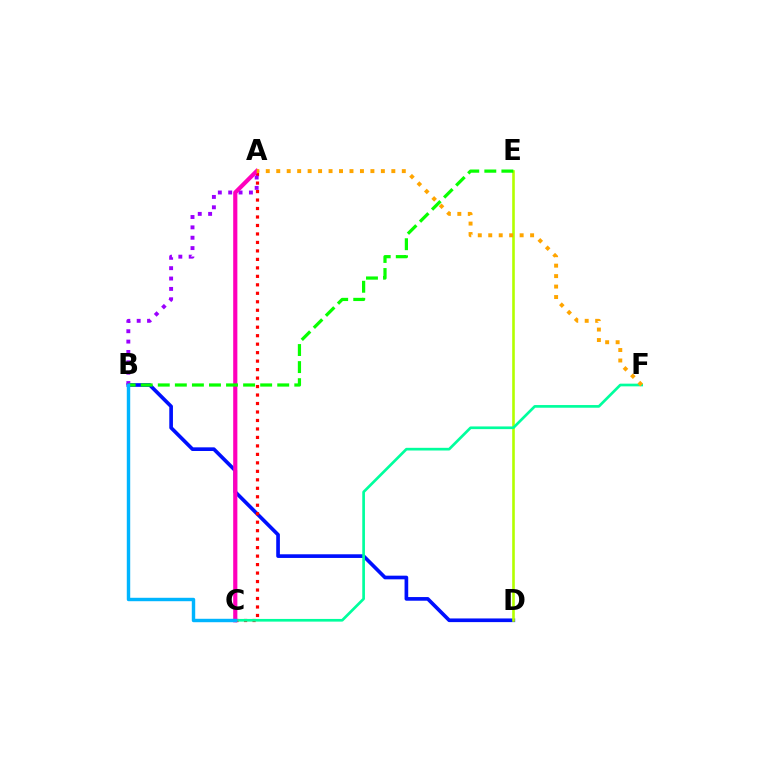{('B', 'D'): [{'color': '#0010ff', 'line_style': 'solid', 'thickness': 2.64}], ('A', 'C'): [{'color': '#ff0000', 'line_style': 'dotted', 'thickness': 2.3}, {'color': '#ff00bd', 'line_style': 'solid', 'thickness': 3.0}], ('A', 'B'): [{'color': '#9b00ff', 'line_style': 'dotted', 'thickness': 2.82}], ('D', 'E'): [{'color': '#b3ff00', 'line_style': 'solid', 'thickness': 1.89}], ('C', 'F'): [{'color': '#00ff9d', 'line_style': 'solid', 'thickness': 1.93}], ('B', 'E'): [{'color': '#08ff00', 'line_style': 'dashed', 'thickness': 2.32}], ('A', 'F'): [{'color': '#ffa500', 'line_style': 'dotted', 'thickness': 2.84}], ('B', 'C'): [{'color': '#00b5ff', 'line_style': 'solid', 'thickness': 2.47}]}